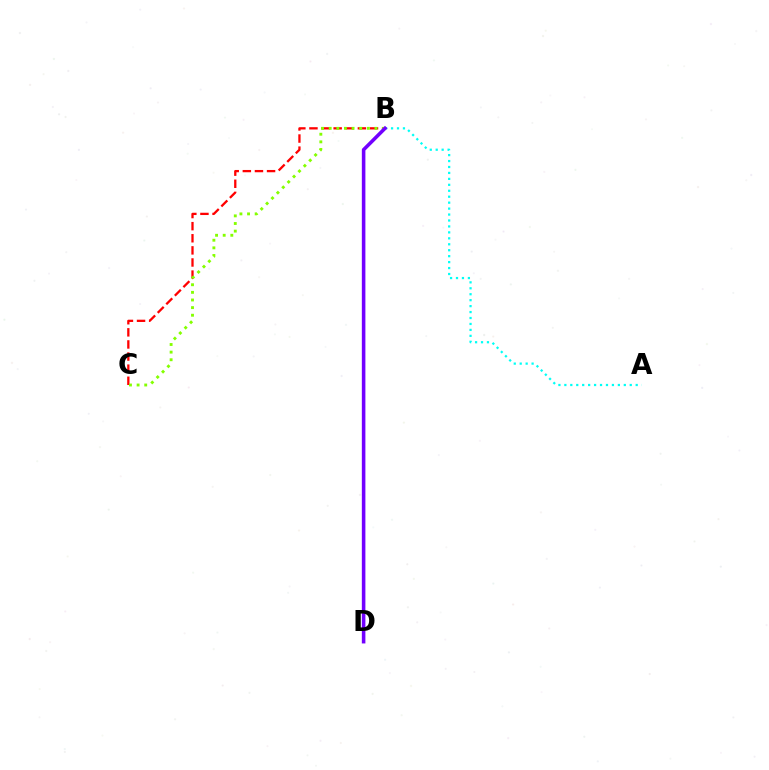{('B', 'C'): [{'color': '#ff0000', 'line_style': 'dashed', 'thickness': 1.64}, {'color': '#84ff00', 'line_style': 'dotted', 'thickness': 2.07}], ('A', 'B'): [{'color': '#00fff6', 'line_style': 'dotted', 'thickness': 1.62}], ('B', 'D'): [{'color': '#7200ff', 'line_style': 'solid', 'thickness': 2.56}]}